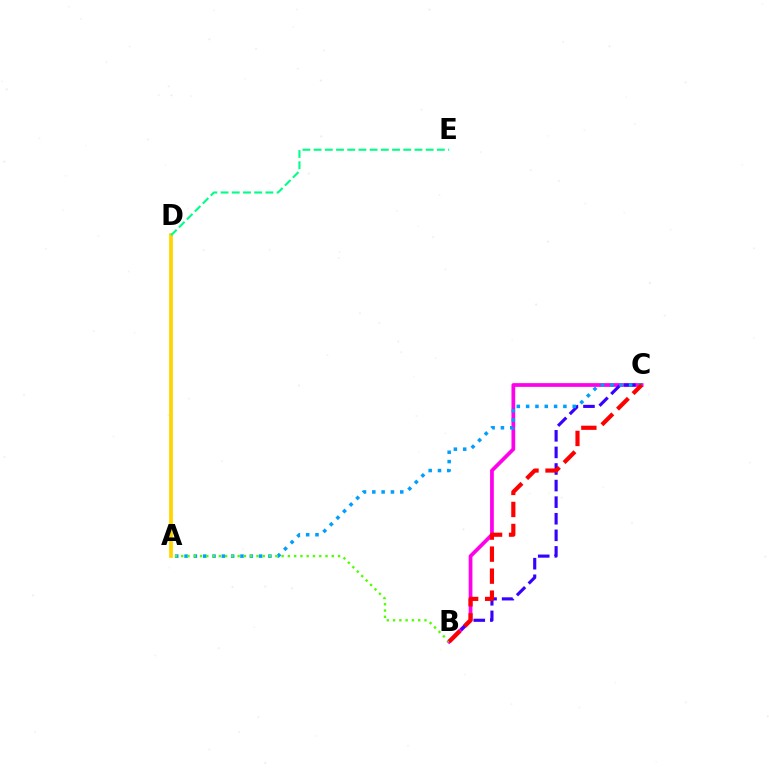{('B', 'C'): [{'color': '#ff00ed', 'line_style': 'solid', 'thickness': 2.69}, {'color': '#3700ff', 'line_style': 'dashed', 'thickness': 2.25}, {'color': '#ff0000', 'line_style': 'dashed', 'thickness': 2.99}], ('A', 'D'): [{'color': '#ffd500', 'line_style': 'solid', 'thickness': 2.7}], ('A', 'C'): [{'color': '#009eff', 'line_style': 'dotted', 'thickness': 2.53}], ('A', 'B'): [{'color': '#4fff00', 'line_style': 'dotted', 'thickness': 1.7}], ('D', 'E'): [{'color': '#00ff86', 'line_style': 'dashed', 'thickness': 1.52}]}